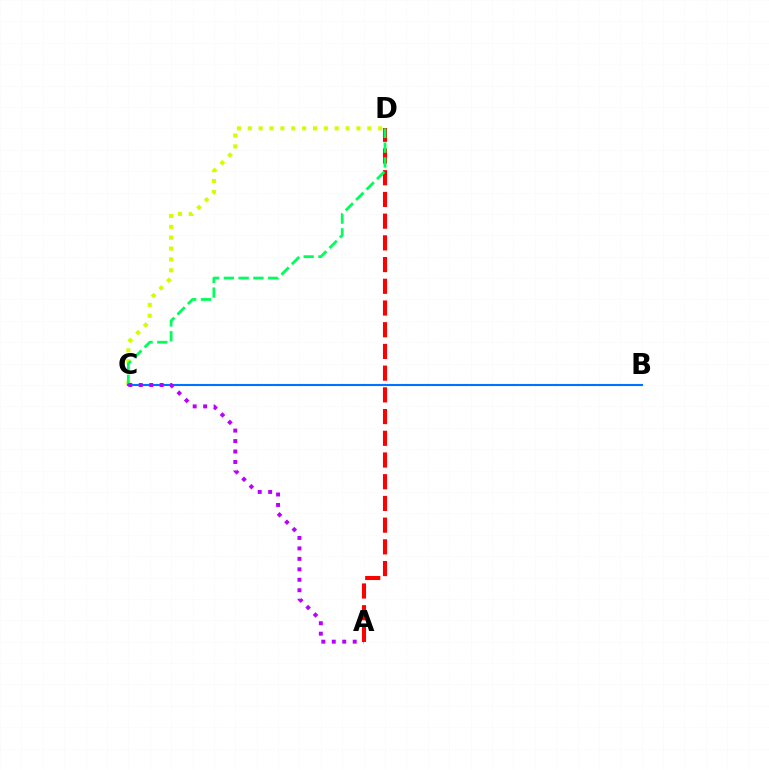{('C', 'D'): [{'color': '#d1ff00', 'line_style': 'dotted', 'thickness': 2.95}, {'color': '#00ff5c', 'line_style': 'dashed', 'thickness': 2.01}], ('A', 'D'): [{'color': '#ff0000', 'line_style': 'dashed', 'thickness': 2.95}], ('B', 'C'): [{'color': '#0074ff', 'line_style': 'solid', 'thickness': 1.53}], ('A', 'C'): [{'color': '#b900ff', 'line_style': 'dotted', 'thickness': 2.84}]}